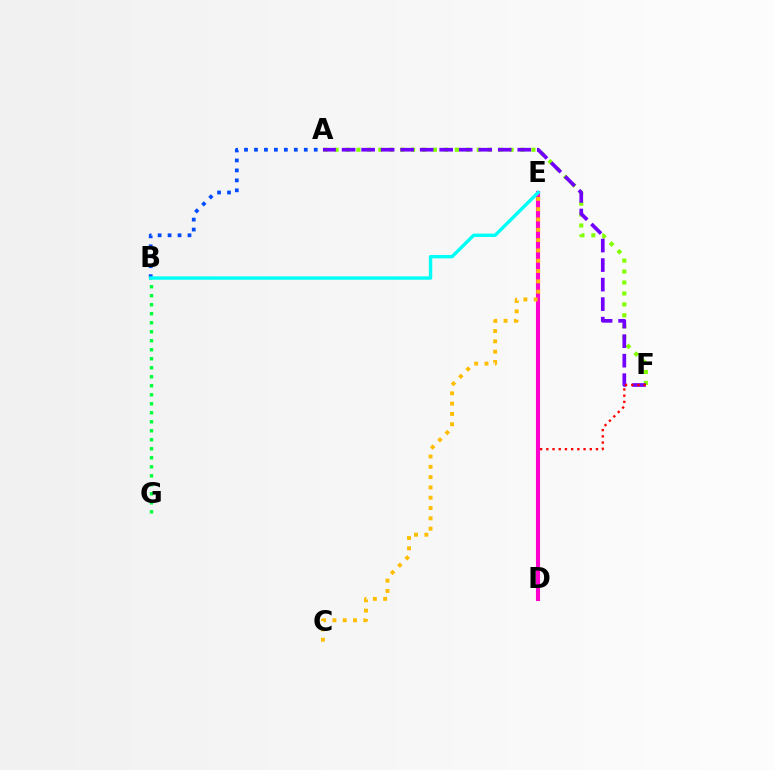{('A', 'F'): [{'color': '#84ff00', 'line_style': 'dotted', 'thickness': 2.97}, {'color': '#7200ff', 'line_style': 'dashed', 'thickness': 2.65}], ('D', 'F'): [{'color': '#ff0000', 'line_style': 'dotted', 'thickness': 1.69}], ('D', 'E'): [{'color': '#ff00cf', 'line_style': 'solid', 'thickness': 2.95}], ('A', 'B'): [{'color': '#004bff', 'line_style': 'dotted', 'thickness': 2.71}], ('B', 'G'): [{'color': '#00ff39', 'line_style': 'dotted', 'thickness': 2.45}], ('C', 'E'): [{'color': '#ffbd00', 'line_style': 'dotted', 'thickness': 2.8}], ('B', 'E'): [{'color': '#00fff6', 'line_style': 'solid', 'thickness': 2.44}]}